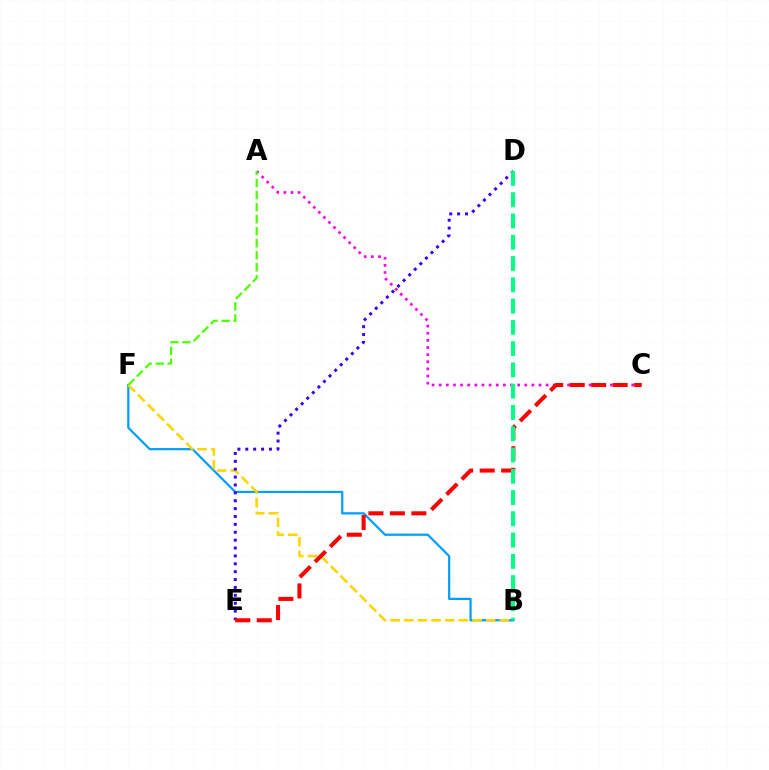{('B', 'F'): [{'color': '#009eff', 'line_style': 'solid', 'thickness': 1.61}, {'color': '#ffd500', 'line_style': 'dashed', 'thickness': 1.85}], ('A', 'C'): [{'color': '#ff00ed', 'line_style': 'dotted', 'thickness': 1.94}], ('D', 'E'): [{'color': '#3700ff', 'line_style': 'dotted', 'thickness': 2.14}], ('C', 'E'): [{'color': '#ff0000', 'line_style': 'dashed', 'thickness': 2.92}], ('A', 'F'): [{'color': '#4fff00', 'line_style': 'dashed', 'thickness': 1.63}], ('B', 'D'): [{'color': '#00ff86', 'line_style': 'dashed', 'thickness': 2.89}]}